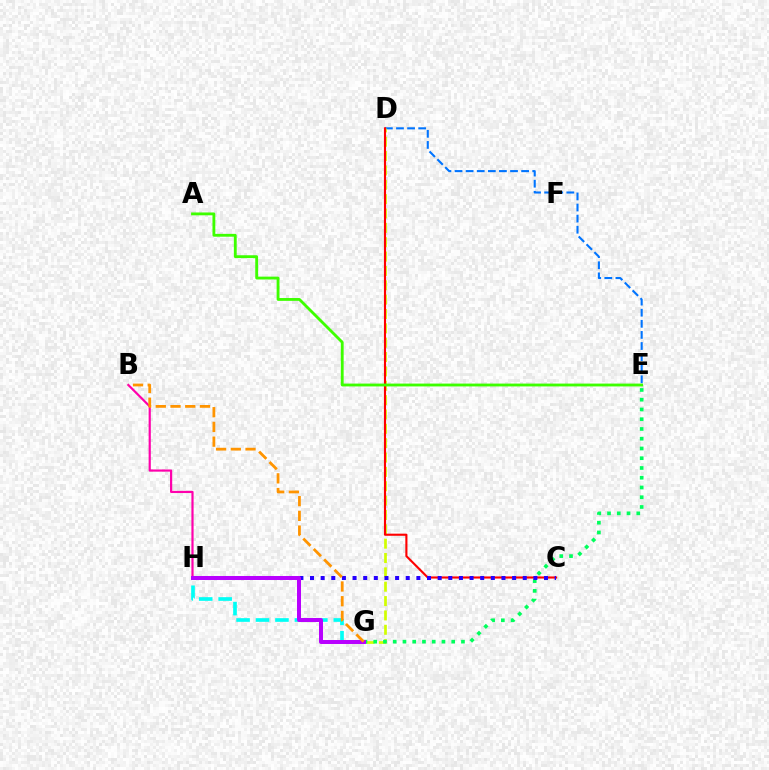{('D', 'E'): [{'color': '#0074ff', 'line_style': 'dashed', 'thickness': 1.51}], ('G', 'H'): [{'color': '#00fff6', 'line_style': 'dashed', 'thickness': 2.64}, {'color': '#b900ff', 'line_style': 'solid', 'thickness': 2.86}], ('D', 'G'): [{'color': '#d1ff00', 'line_style': 'dashed', 'thickness': 1.95}], ('E', 'G'): [{'color': '#00ff5c', 'line_style': 'dotted', 'thickness': 2.65}], ('C', 'D'): [{'color': '#ff0000', 'line_style': 'solid', 'thickness': 1.53}], ('C', 'H'): [{'color': '#2500ff', 'line_style': 'dotted', 'thickness': 2.89}], ('B', 'H'): [{'color': '#ff00ac', 'line_style': 'solid', 'thickness': 1.58}], ('B', 'G'): [{'color': '#ff9400', 'line_style': 'dashed', 'thickness': 2.0}], ('A', 'E'): [{'color': '#3dff00', 'line_style': 'solid', 'thickness': 2.04}]}